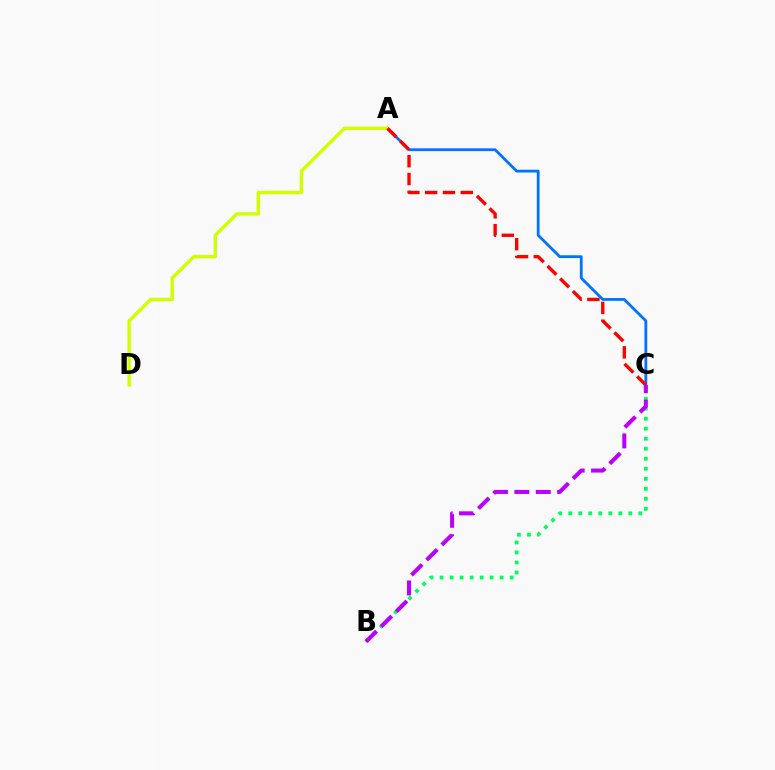{('A', 'C'): [{'color': '#0074ff', 'line_style': 'solid', 'thickness': 2.02}, {'color': '#ff0000', 'line_style': 'dashed', 'thickness': 2.42}], ('A', 'D'): [{'color': '#d1ff00', 'line_style': 'solid', 'thickness': 2.46}], ('B', 'C'): [{'color': '#00ff5c', 'line_style': 'dotted', 'thickness': 2.72}, {'color': '#b900ff', 'line_style': 'dashed', 'thickness': 2.91}]}